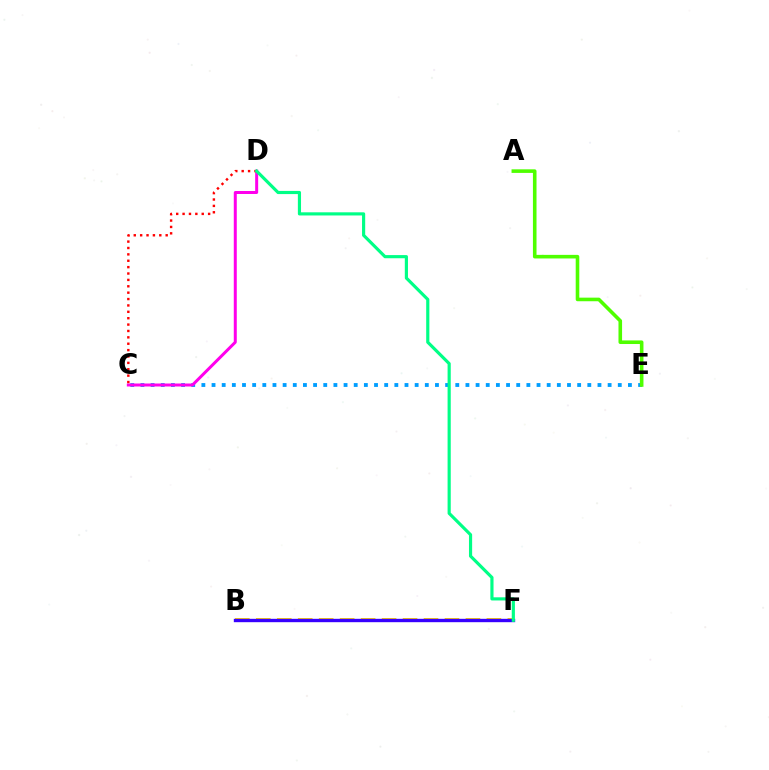{('C', 'E'): [{'color': '#009eff', 'line_style': 'dotted', 'thickness': 2.76}], ('B', 'F'): [{'color': '#ffd500', 'line_style': 'dashed', 'thickness': 2.85}, {'color': '#3700ff', 'line_style': 'solid', 'thickness': 2.43}], ('C', 'D'): [{'color': '#ff00ed', 'line_style': 'solid', 'thickness': 2.16}, {'color': '#ff0000', 'line_style': 'dotted', 'thickness': 1.73}], ('D', 'F'): [{'color': '#00ff86', 'line_style': 'solid', 'thickness': 2.28}], ('A', 'E'): [{'color': '#4fff00', 'line_style': 'solid', 'thickness': 2.59}]}